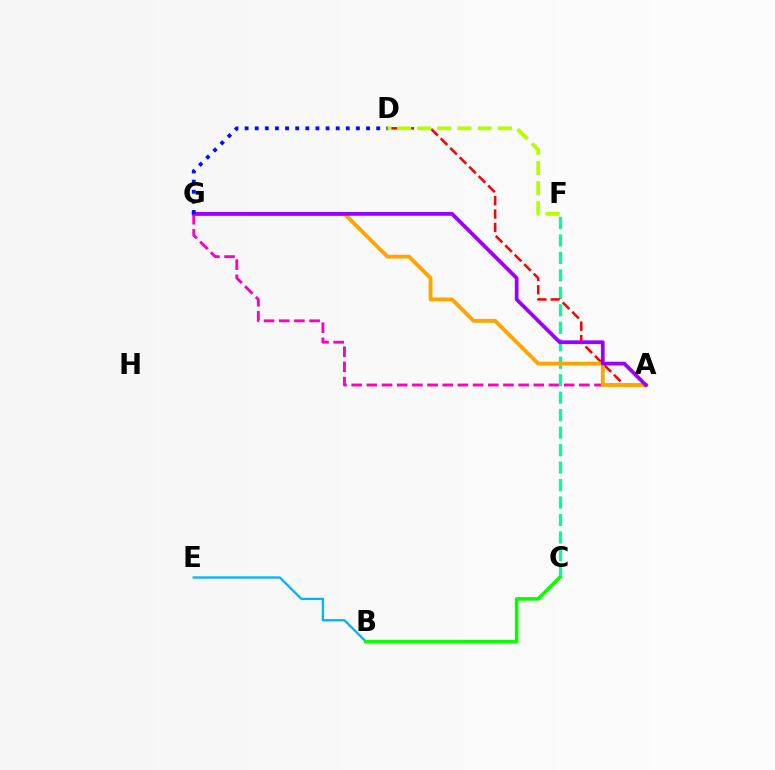{('A', 'G'): [{'color': '#ff00bd', 'line_style': 'dashed', 'thickness': 2.06}, {'color': '#ffa500', 'line_style': 'solid', 'thickness': 2.79}, {'color': '#9b00ff', 'line_style': 'solid', 'thickness': 2.71}], ('C', 'F'): [{'color': '#00ff9d', 'line_style': 'dashed', 'thickness': 2.37}], ('A', 'D'): [{'color': '#ff0000', 'line_style': 'dashed', 'thickness': 1.82}], ('D', 'F'): [{'color': '#b3ff00', 'line_style': 'dashed', 'thickness': 2.74}], ('B', 'E'): [{'color': '#00b5ff', 'line_style': 'solid', 'thickness': 1.67}], ('B', 'C'): [{'color': '#08ff00', 'line_style': 'solid', 'thickness': 2.58}], ('D', 'G'): [{'color': '#0010ff', 'line_style': 'dotted', 'thickness': 2.75}]}